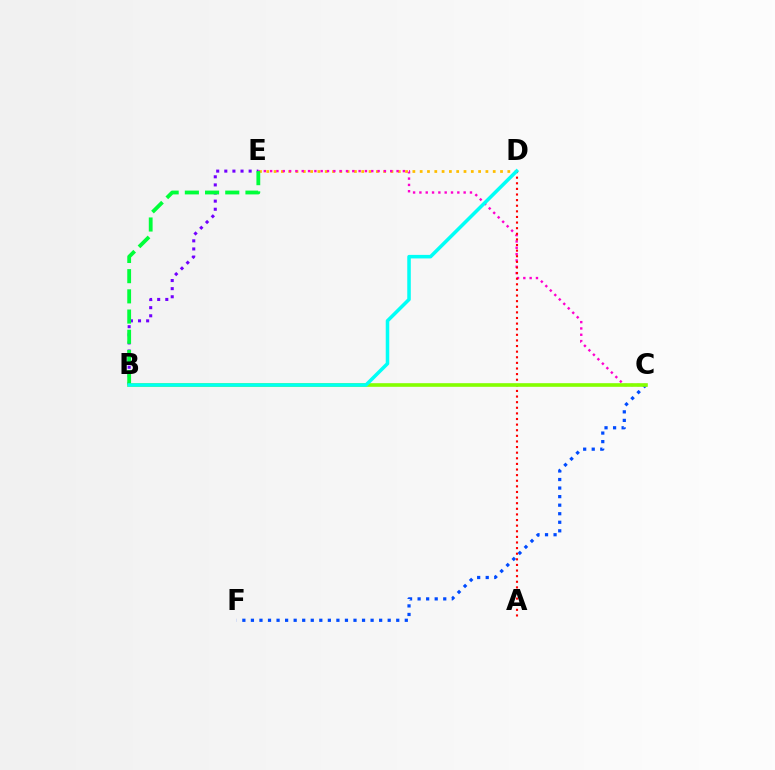{('C', 'F'): [{'color': '#004bff', 'line_style': 'dotted', 'thickness': 2.32}], ('D', 'E'): [{'color': '#ffbd00', 'line_style': 'dotted', 'thickness': 1.98}], ('C', 'E'): [{'color': '#ff00cf', 'line_style': 'dotted', 'thickness': 1.72}], ('A', 'D'): [{'color': '#ff0000', 'line_style': 'dotted', 'thickness': 1.52}], ('B', 'C'): [{'color': '#84ff00', 'line_style': 'solid', 'thickness': 2.61}], ('B', 'E'): [{'color': '#7200ff', 'line_style': 'dotted', 'thickness': 2.2}, {'color': '#00ff39', 'line_style': 'dashed', 'thickness': 2.74}], ('B', 'D'): [{'color': '#00fff6', 'line_style': 'solid', 'thickness': 2.54}]}